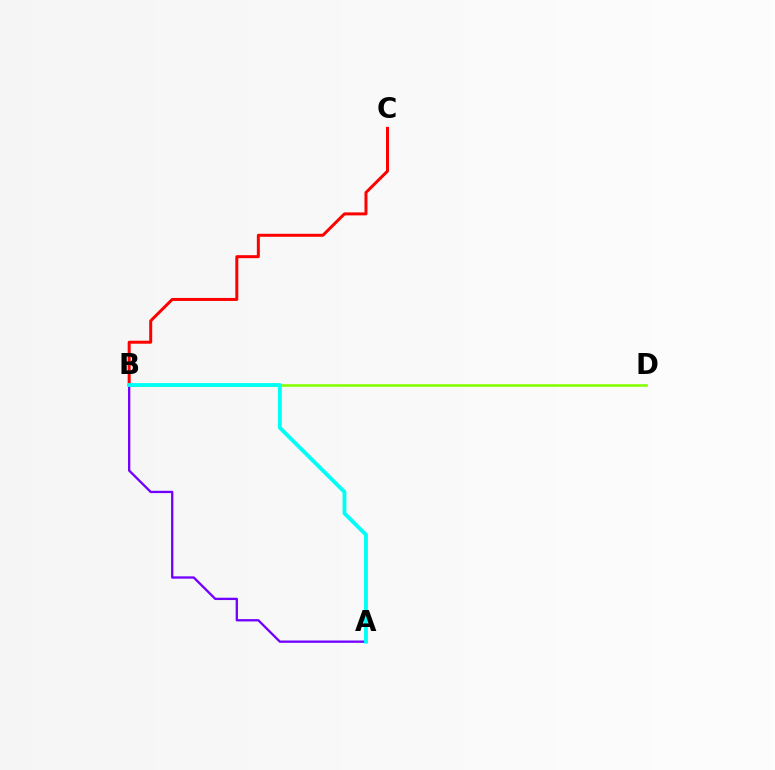{('B', 'D'): [{'color': '#84ff00', 'line_style': 'solid', 'thickness': 1.86}], ('B', 'C'): [{'color': '#ff0000', 'line_style': 'solid', 'thickness': 2.15}], ('A', 'B'): [{'color': '#7200ff', 'line_style': 'solid', 'thickness': 1.67}, {'color': '#00fff6', 'line_style': 'solid', 'thickness': 2.76}]}